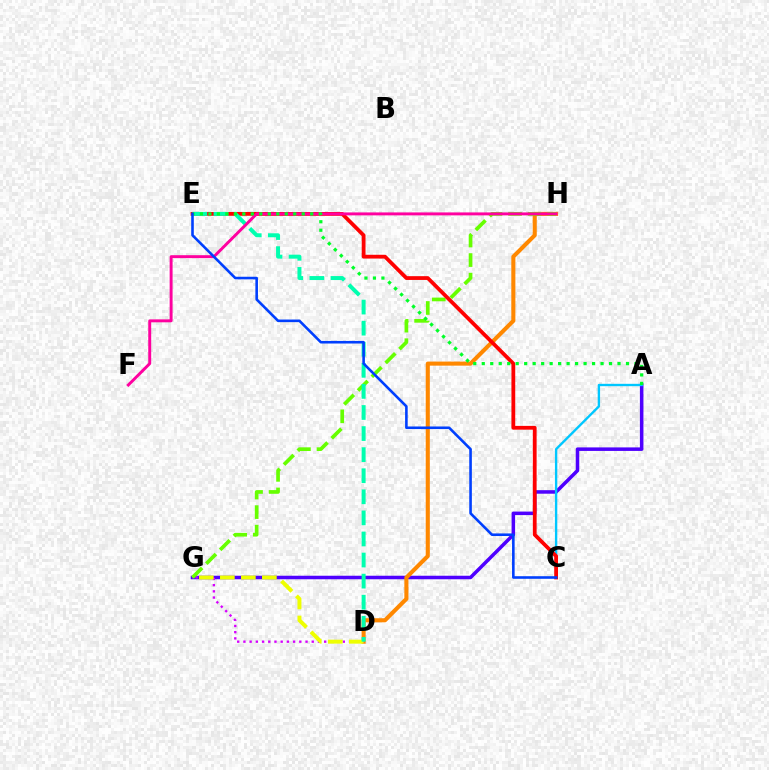{('A', 'G'): [{'color': '#4f00ff', 'line_style': 'solid', 'thickness': 2.54}], ('D', 'H'): [{'color': '#ff8800', 'line_style': 'solid', 'thickness': 2.94}], ('D', 'G'): [{'color': '#d600ff', 'line_style': 'dotted', 'thickness': 1.69}, {'color': '#eeff00', 'line_style': 'dashed', 'thickness': 2.85}], ('A', 'C'): [{'color': '#00c7ff', 'line_style': 'solid', 'thickness': 1.7}], ('G', 'H'): [{'color': '#66ff00', 'line_style': 'dashed', 'thickness': 2.65}], ('C', 'E'): [{'color': '#ff0000', 'line_style': 'solid', 'thickness': 2.72}, {'color': '#003fff', 'line_style': 'solid', 'thickness': 1.87}], ('D', 'E'): [{'color': '#00ffaf', 'line_style': 'dashed', 'thickness': 2.86}], ('F', 'H'): [{'color': '#ff00a0', 'line_style': 'solid', 'thickness': 2.12}], ('A', 'E'): [{'color': '#00ff27', 'line_style': 'dotted', 'thickness': 2.31}]}